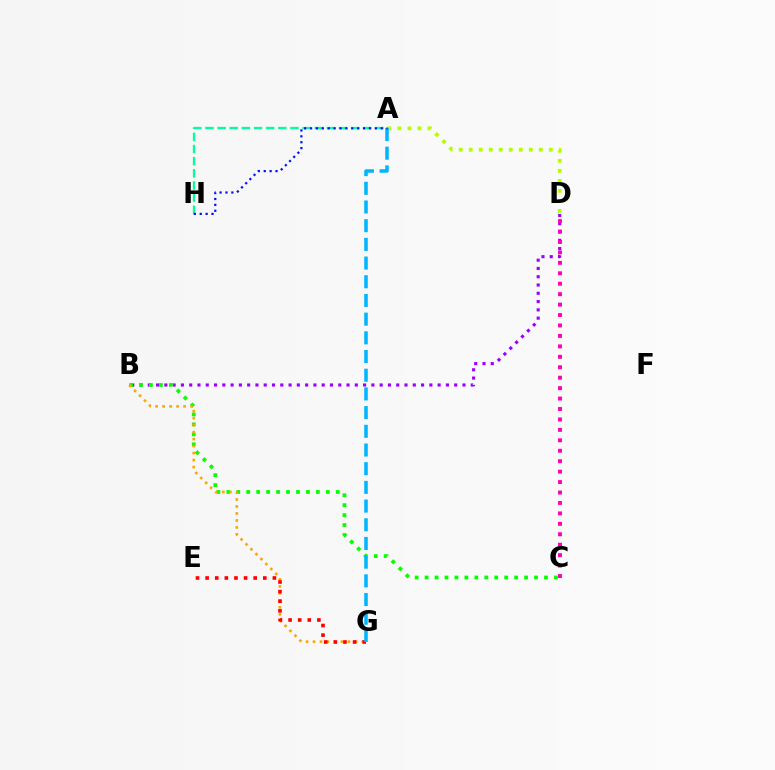{('B', 'D'): [{'color': '#9b00ff', 'line_style': 'dotted', 'thickness': 2.25}], ('B', 'C'): [{'color': '#08ff00', 'line_style': 'dotted', 'thickness': 2.7}], ('A', 'H'): [{'color': '#00ff9d', 'line_style': 'dashed', 'thickness': 1.65}, {'color': '#0010ff', 'line_style': 'dotted', 'thickness': 1.6}], ('C', 'D'): [{'color': '#ff00bd', 'line_style': 'dotted', 'thickness': 2.84}], ('B', 'G'): [{'color': '#ffa500', 'line_style': 'dotted', 'thickness': 1.9}], ('A', 'D'): [{'color': '#b3ff00', 'line_style': 'dotted', 'thickness': 2.72}], ('E', 'G'): [{'color': '#ff0000', 'line_style': 'dotted', 'thickness': 2.61}], ('A', 'G'): [{'color': '#00b5ff', 'line_style': 'dashed', 'thickness': 2.54}]}